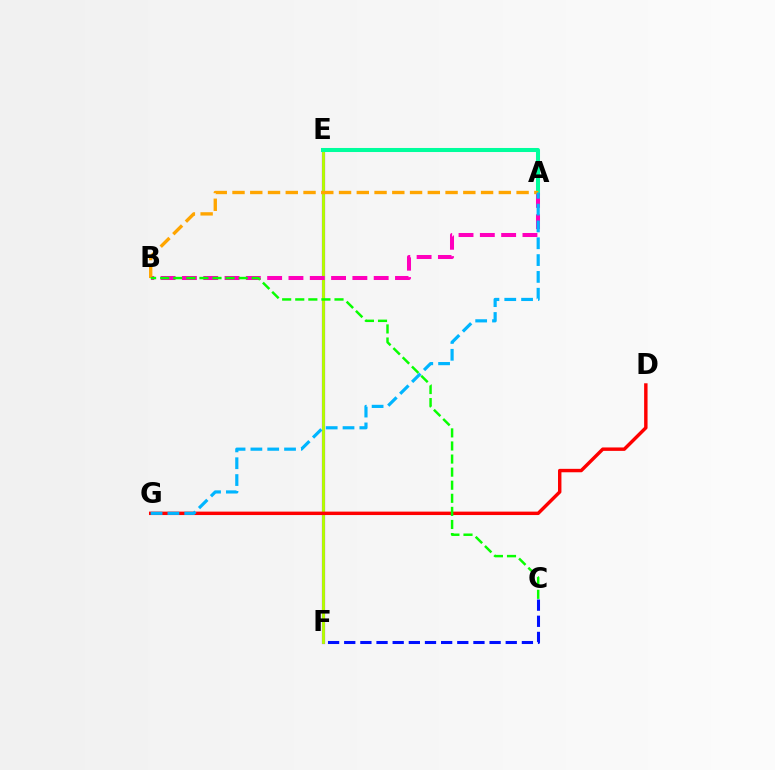{('E', 'F'): [{'color': '#9b00ff', 'line_style': 'solid', 'thickness': 2.28}, {'color': '#b3ff00', 'line_style': 'solid', 'thickness': 2.07}], ('D', 'G'): [{'color': '#ff0000', 'line_style': 'solid', 'thickness': 2.47}], ('A', 'E'): [{'color': '#00ff9d', 'line_style': 'solid', 'thickness': 2.91}], ('C', 'F'): [{'color': '#0010ff', 'line_style': 'dashed', 'thickness': 2.19}], ('A', 'B'): [{'color': '#ff00bd', 'line_style': 'dashed', 'thickness': 2.89}, {'color': '#ffa500', 'line_style': 'dashed', 'thickness': 2.41}], ('B', 'C'): [{'color': '#08ff00', 'line_style': 'dashed', 'thickness': 1.78}], ('A', 'G'): [{'color': '#00b5ff', 'line_style': 'dashed', 'thickness': 2.29}]}